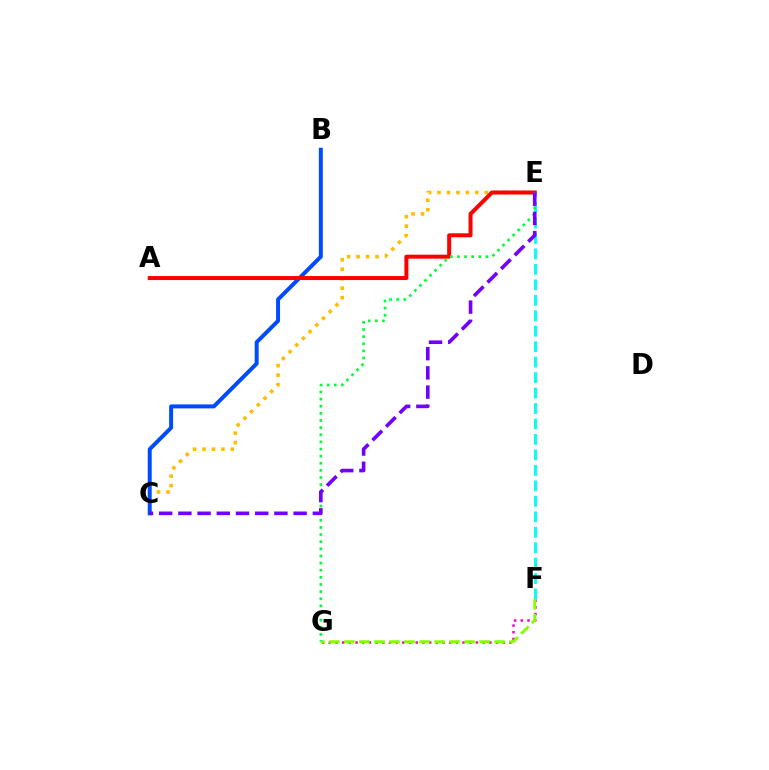{('E', 'F'): [{'color': '#00fff6', 'line_style': 'dashed', 'thickness': 2.1}], ('C', 'E'): [{'color': '#ffbd00', 'line_style': 'dotted', 'thickness': 2.57}, {'color': '#7200ff', 'line_style': 'dashed', 'thickness': 2.61}], ('B', 'C'): [{'color': '#004bff', 'line_style': 'solid', 'thickness': 2.86}], ('A', 'E'): [{'color': '#ff0000', 'line_style': 'solid', 'thickness': 2.88}], ('F', 'G'): [{'color': '#ff00cf', 'line_style': 'dotted', 'thickness': 1.82}, {'color': '#84ff00', 'line_style': 'dashed', 'thickness': 2.04}], ('E', 'G'): [{'color': '#00ff39', 'line_style': 'dotted', 'thickness': 1.94}]}